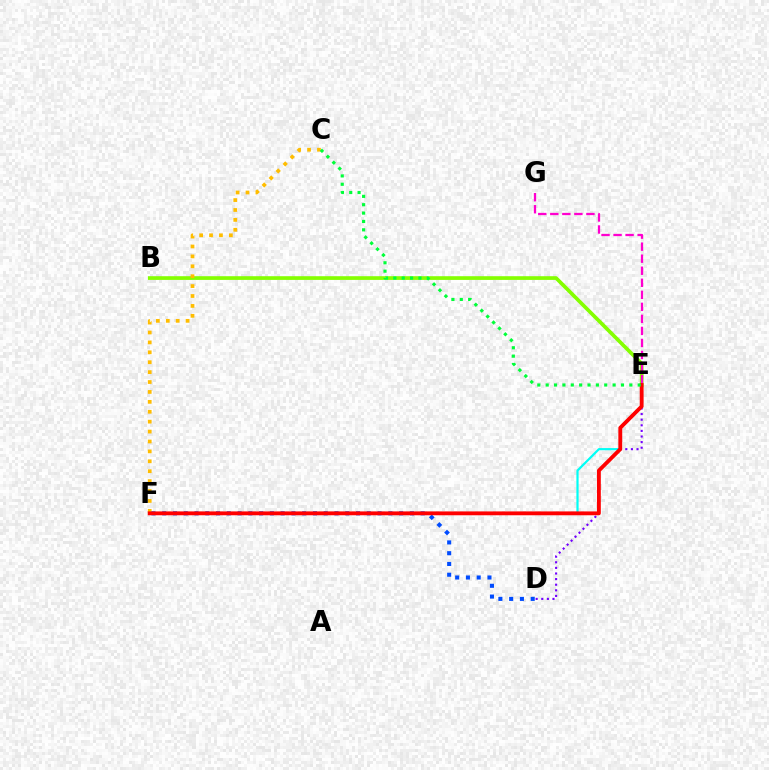{('B', 'E'): [{'color': '#84ff00', 'line_style': 'solid', 'thickness': 2.67}], ('E', 'G'): [{'color': '#ff00cf', 'line_style': 'dashed', 'thickness': 1.64}], ('D', 'E'): [{'color': '#7200ff', 'line_style': 'dotted', 'thickness': 1.52}], ('C', 'F'): [{'color': '#ffbd00', 'line_style': 'dotted', 'thickness': 2.69}], ('D', 'F'): [{'color': '#004bff', 'line_style': 'dotted', 'thickness': 2.93}], ('E', 'F'): [{'color': '#00fff6', 'line_style': 'solid', 'thickness': 1.58}, {'color': '#ff0000', 'line_style': 'solid', 'thickness': 2.77}], ('C', 'E'): [{'color': '#00ff39', 'line_style': 'dotted', 'thickness': 2.27}]}